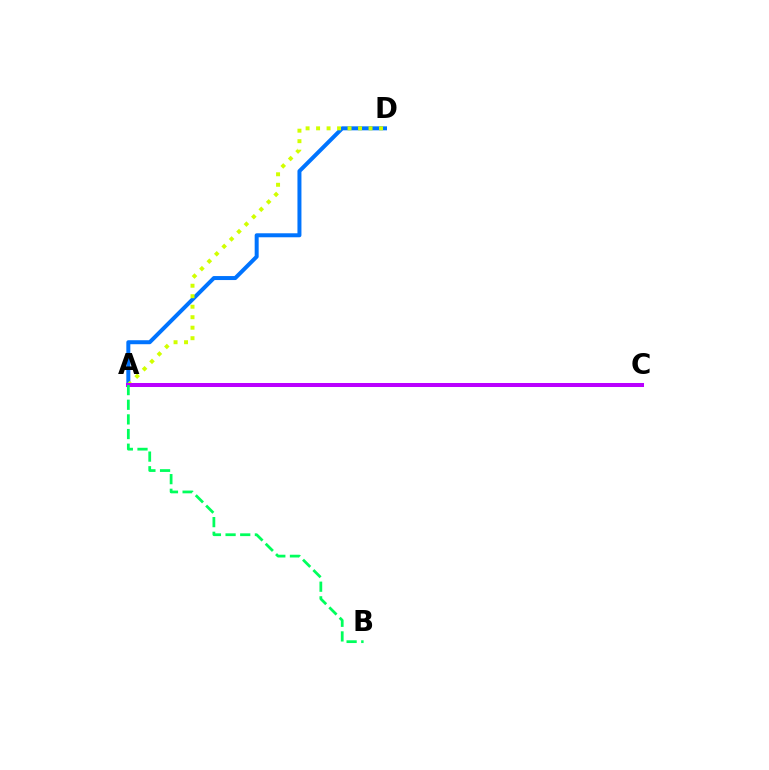{('A', 'D'): [{'color': '#0074ff', 'line_style': 'solid', 'thickness': 2.87}, {'color': '#d1ff00', 'line_style': 'dotted', 'thickness': 2.85}], ('A', 'C'): [{'color': '#ff0000', 'line_style': 'dashed', 'thickness': 2.04}, {'color': '#b900ff', 'line_style': 'solid', 'thickness': 2.89}], ('A', 'B'): [{'color': '#00ff5c', 'line_style': 'dashed', 'thickness': 1.99}]}